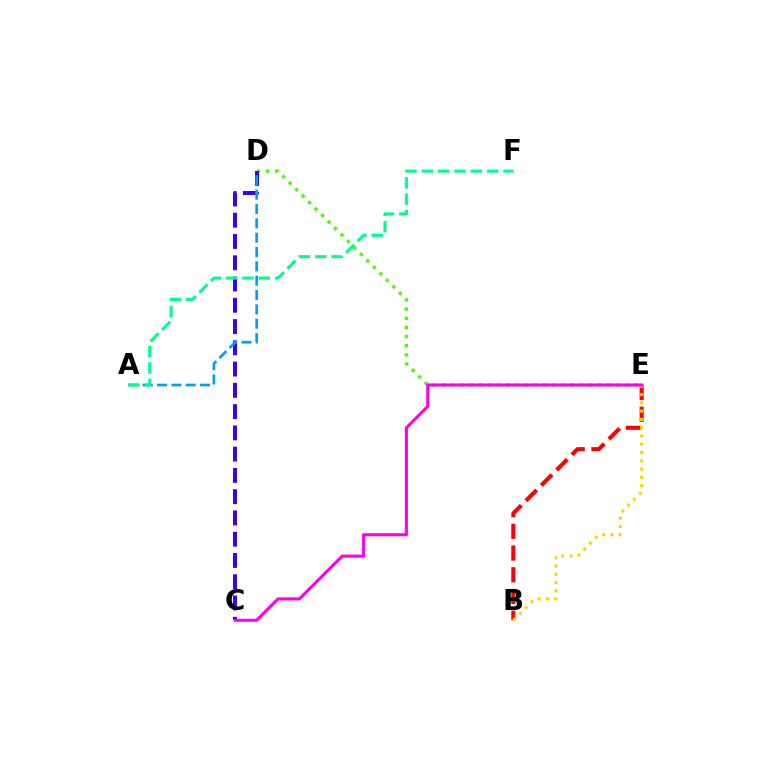{('B', 'E'): [{'color': '#ff0000', 'line_style': 'dashed', 'thickness': 2.95}, {'color': '#ffd500', 'line_style': 'dotted', 'thickness': 2.25}], ('D', 'E'): [{'color': '#4fff00', 'line_style': 'dotted', 'thickness': 2.49}], ('C', 'D'): [{'color': '#3700ff', 'line_style': 'dashed', 'thickness': 2.89}], ('C', 'E'): [{'color': '#ff00ed', 'line_style': 'solid', 'thickness': 2.23}], ('A', 'D'): [{'color': '#009eff', 'line_style': 'dashed', 'thickness': 1.95}], ('A', 'F'): [{'color': '#00ff86', 'line_style': 'dashed', 'thickness': 2.22}]}